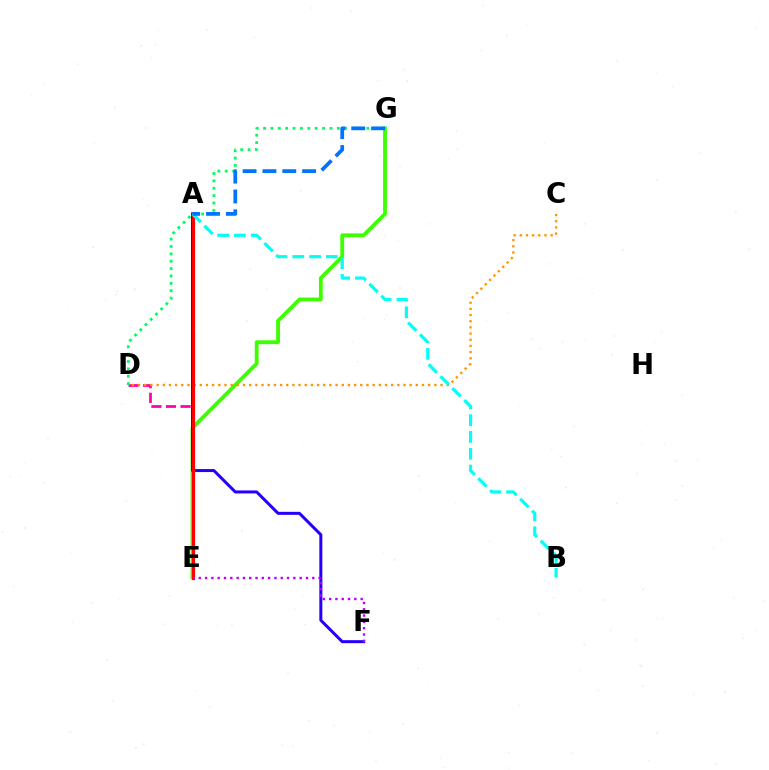{('A', 'E'): [{'color': '#d1ff00', 'line_style': 'dashed', 'thickness': 2.56}, {'color': '#ff0000', 'line_style': 'solid', 'thickness': 2.27}], ('E', 'G'): [{'color': '#3dff00', 'line_style': 'solid', 'thickness': 2.76}], ('A', 'F'): [{'color': '#2500ff', 'line_style': 'solid', 'thickness': 2.16}], ('D', 'E'): [{'color': '#ff00ac', 'line_style': 'dashed', 'thickness': 1.98}], ('C', 'D'): [{'color': '#ff9400', 'line_style': 'dotted', 'thickness': 1.68}], ('D', 'G'): [{'color': '#00ff5c', 'line_style': 'dotted', 'thickness': 2.0}], ('A', 'B'): [{'color': '#00fff6', 'line_style': 'dashed', 'thickness': 2.28}], ('E', 'F'): [{'color': '#b900ff', 'line_style': 'dotted', 'thickness': 1.71}], ('A', 'G'): [{'color': '#0074ff', 'line_style': 'dashed', 'thickness': 2.7}]}